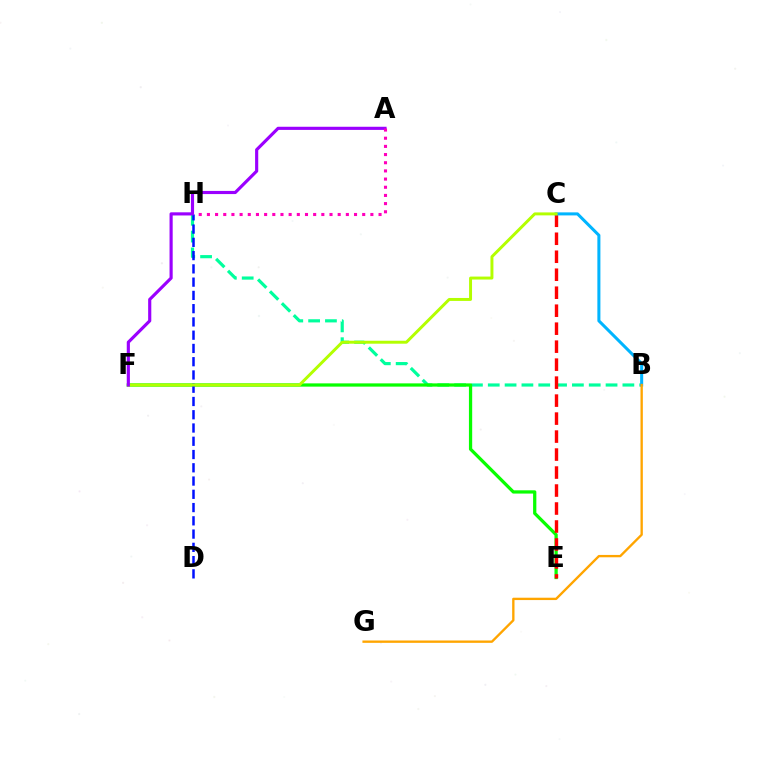{('B', 'H'): [{'color': '#00ff9d', 'line_style': 'dashed', 'thickness': 2.29}], ('E', 'F'): [{'color': '#08ff00', 'line_style': 'solid', 'thickness': 2.34}], ('C', 'E'): [{'color': '#ff0000', 'line_style': 'dashed', 'thickness': 2.44}], ('B', 'C'): [{'color': '#00b5ff', 'line_style': 'solid', 'thickness': 2.19}], ('D', 'H'): [{'color': '#0010ff', 'line_style': 'dashed', 'thickness': 1.8}], ('C', 'F'): [{'color': '#b3ff00', 'line_style': 'solid', 'thickness': 2.13}], ('B', 'G'): [{'color': '#ffa500', 'line_style': 'solid', 'thickness': 1.69}], ('A', 'F'): [{'color': '#9b00ff', 'line_style': 'solid', 'thickness': 2.27}], ('A', 'H'): [{'color': '#ff00bd', 'line_style': 'dotted', 'thickness': 2.22}]}